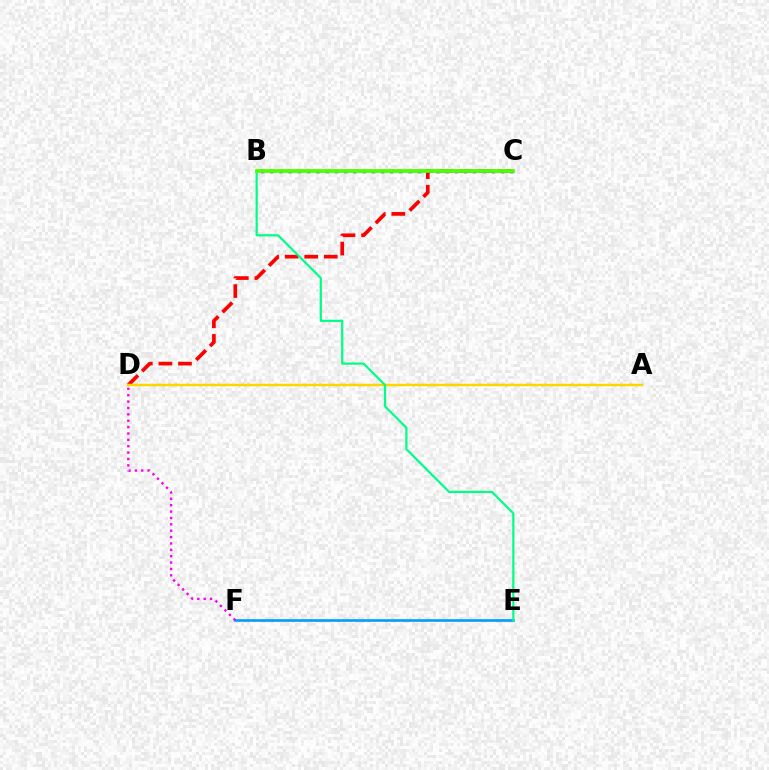{('C', 'D'): [{'color': '#ff0000', 'line_style': 'dashed', 'thickness': 2.66}], ('E', 'F'): [{'color': '#009eff', 'line_style': 'solid', 'thickness': 1.9}], ('A', 'D'): [{'color': '#ffd500', 'line_style': 'solid', 'thickness': 1.78}], ('B', 'E'): [{'color': '#00ff86', 'line_style': 'solid', 'thickness': 1.59}], ('D', 'F'): [{'color': '#ff00ed', 'line_style': 'dotted', 'thickness': 1.73}], ('B', 'C'): [{'color': '#3700ff', 'line_style': 'dotted', 'thickness': 2.51}, {'color': '#4fff00', 'line_style': 'solid', 'thickness': 2.72}]}